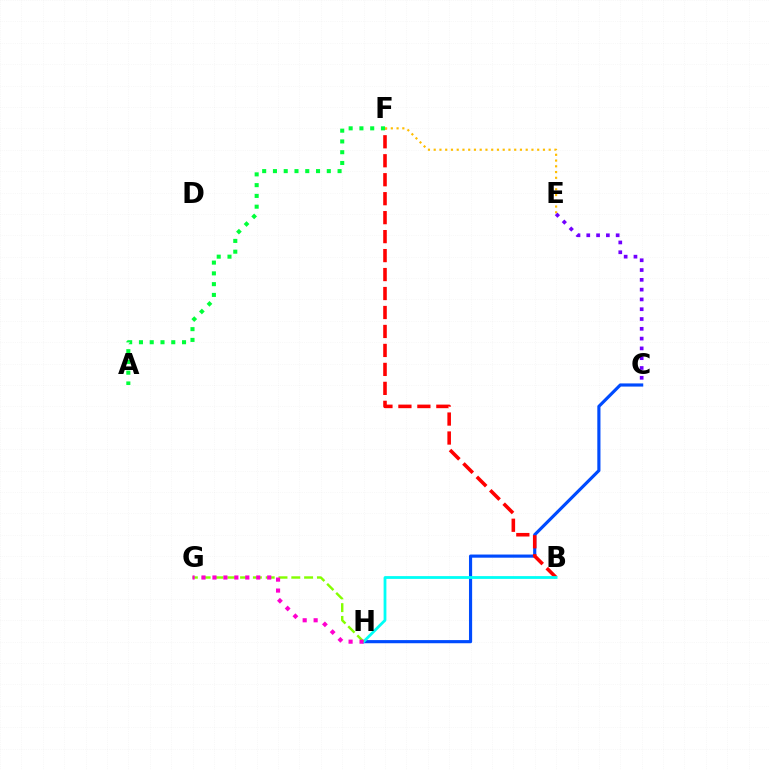{('C', 'H'): [{'color': '#004bff', 'line_style': 'solid', 'thickness': 2.27}], ('B', 'F'): [{'color': '#ff0000', 'line_style': 'dashed', 'thickness': 2.58}], ('E', 'F'): [{'color': '#ffbd00', 'line_style': 'dotted', 'thickness': 1.56}], ('C', 'E'): [{'color': '#7200ff', 'line_style': 'dotted', 'thickness': 2.66}], ('B', 'H'): [{'color': '#00fff6', 'line_style': 'solid', 'thickness': 2.01}], ('G', 'H'): [{'color': '#84ff00', 'line_style': 'dashed', 'thickness': 1.74}, {'color': '#ff00cf', 'line_style': 'dotted', 'thickness': 2.98}], ('A', 'F'): [{'color': '#00ff39', 'line_style': 'dotted', 'thickness': 2.93}]}